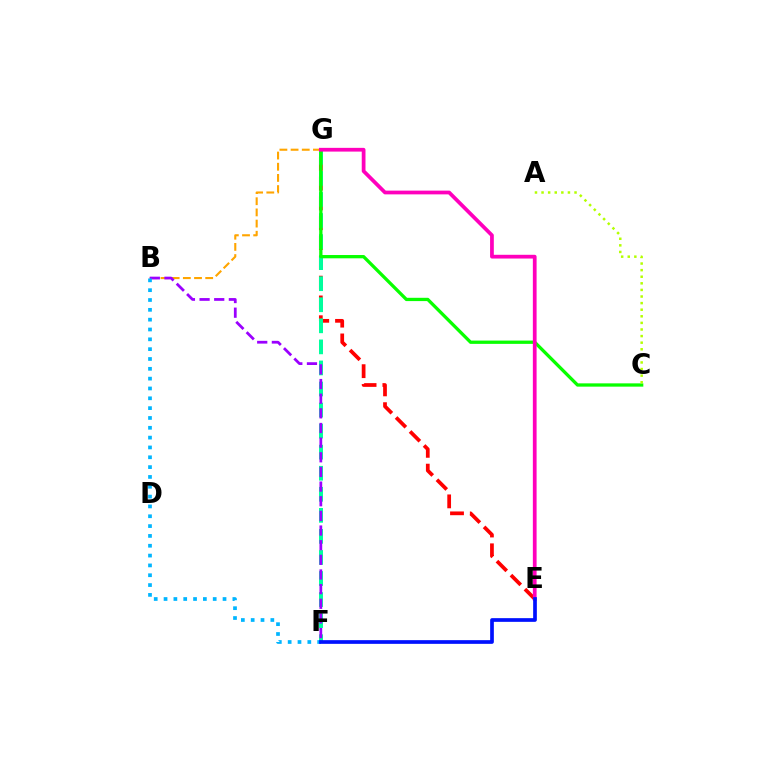{('E', 'G'): [{'color': '#ff0000', 'line_style': 'dashed', 'thickness': 2.69}, {'color': '#ff00bd', 'line_style': 'solid', 'thickness': 2.7}], ('F', 'G'): [{'color': '#00ff9d', 'line_style': 'dashed', 'thickness': 2.86}], ('C', 'G'): [{'color': '#08ff00', 'line_style': 'solid', 'thickness': 2.37}], ('B', 'G'): [{'color': '#ffa500', 'line_style': 'dashed', 'thickness': 1.52}], ('B', 'F'): [{'color': '#9b00ff', 'line_style': 'dashed', 'thickness': 1.99}, {'color': '#00b5ff', 'line_style': 'dotted', 'thickness': 2.67}], ('A', 'C'): [{'color': '#b3ff00', 'line_style': 'dotted', 'thickness': 1.79}], ('E', 'F'): [{'color': '#0010ff', 'line_style': 'solid', 'thickness': 2.66}]}